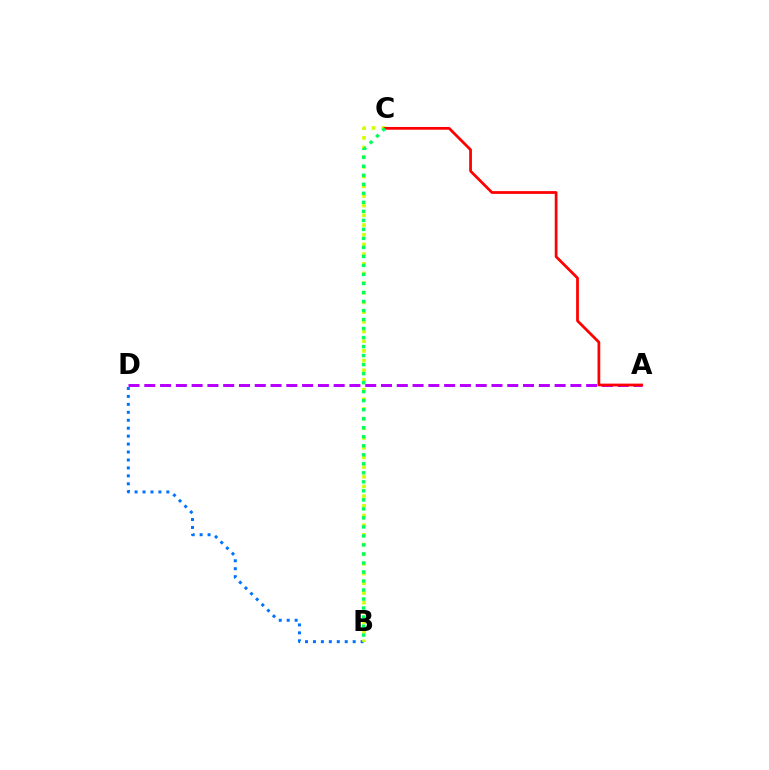{('B', 'D'): [{'color': '#0074ff', 'line_style': 'dotted', 'thickness': 2.16}], ('A', 'D'): [{'color': '#b900ff', 'line_style': 'dashed', 'thickness': 2.14}], ('B', 'C'): [{'color': '#d1ff00', 'line_style': 'dotted', 'thickness': 2.63}, {'color': '#00ff5c', 'line_style': 'dotted', 'thickness': 2.45}], ('A', 'C'): [{'color': '#ff0000', 'line_style': 'solid', 'thickness': 1.98}]}